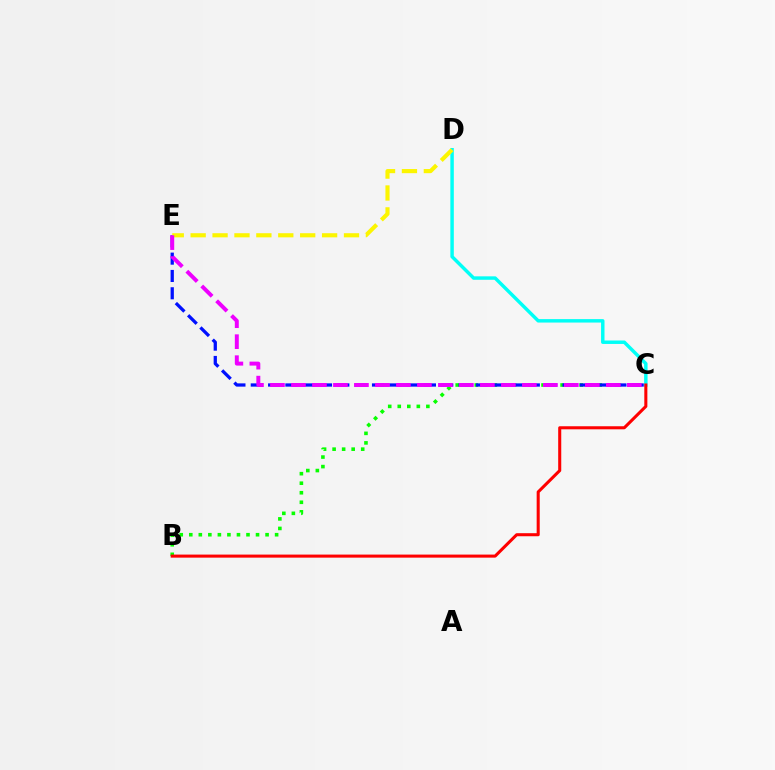{('B', 'C'): [{'color': '#08ff00', 'line_style': 'dotted', 'thickness': 2.59}, {'color': '#ff0000', 'line_style': 'solid', 'thickness': 2.2}], ('C', 'D'): [{'color': '#00fff6', 'line_style': 'solid', 'thickness': 2.48}], ('C', 'E'): [{'color': '#0010ff', 'line_style': 'dashed', 'thickness': 2.35}, {'color': '#ee00ff', 'line_style': 'dashed', 'thickness': 2.85}], ('D', 'E'): [{'color': '#fcf500', 'line_style': 'dashed', 'thickness': 2.98}]}